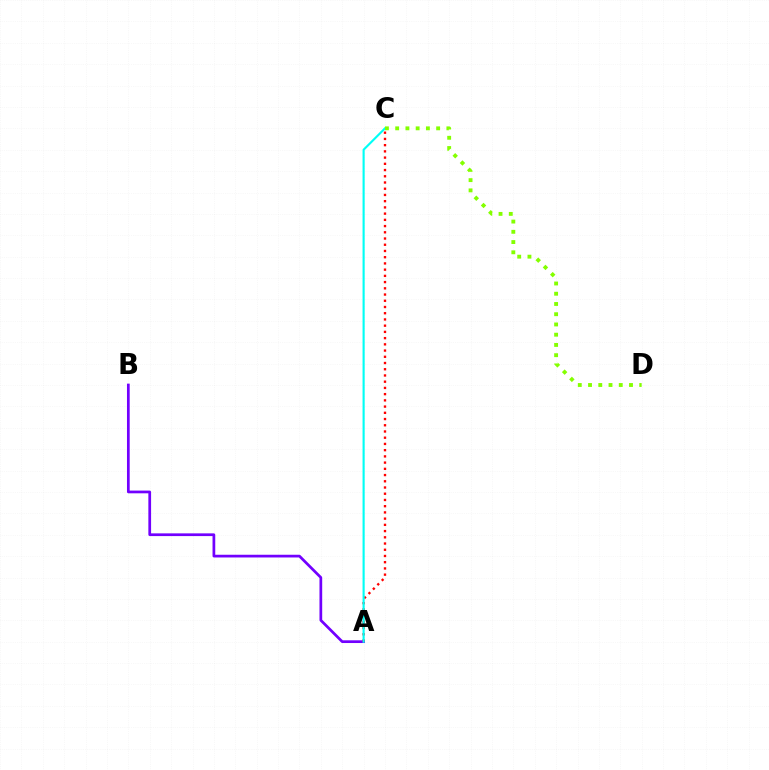{('A', 'B'): [{'color': '#7200ff', 'line_style': 'solid', 'thickness': 1.96}], ('A', 'C'): [{'color': '#ff0000', 'line_style': 'dotted', 'thickness': 1.69}, {'color': '#00fff6', 'line_style': 'solid', 'thickness': 1.53}], ('C', 'D'): [{'color': '#84ff00', 'line_style': 'dotted', 'thickness': 2.78}]}